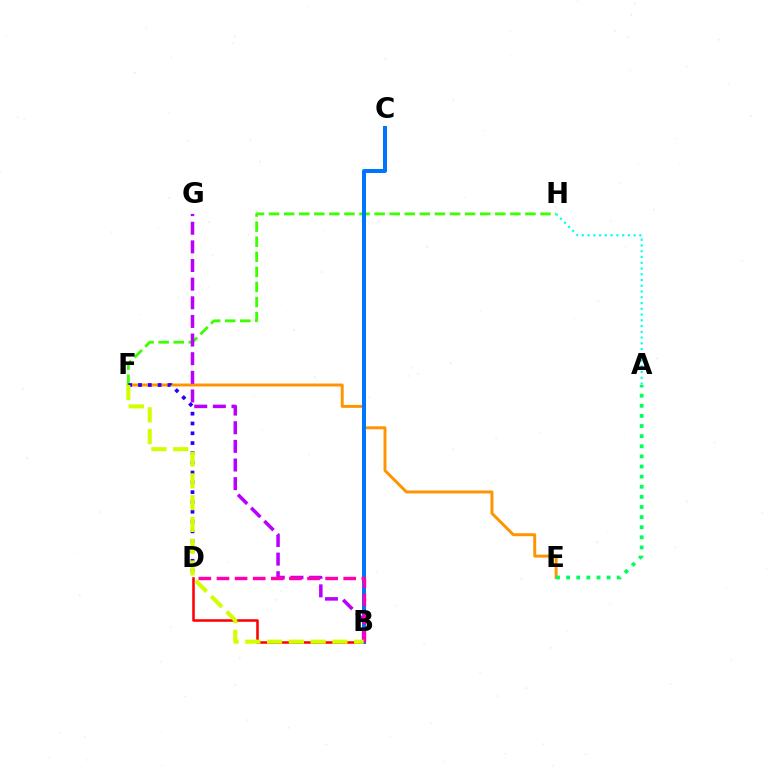{('E', 'F'): [{'color': '#ff9400', 'line_style': 'solid', 'thickness': 2.13}], ('F', 'H'): [{'color': '#3dff00', 'line_style': 'dashed', 'thickness': 2.05}], ('B', 'D'): [{'color': '#ff0000', 'line_style': 'solid', 'thickness': 1.84}, {'color': '#ff00ac', 'line_style': 'dashed', 'thickness': 2.46}], ('B', 'C'): [{'color': '#0074ff', 'line_style': 'solid', 'thickness': 2.86}], ('A', 'E'): [{'color': '#00ff5c', 'line_style': 'dotted', 'thickness': 2.75}], ('D', 'F'): [{'color': '#2500ff', 'line_style': 'dotted', 'thickness': 2.66}], ('B', 'G'): [{'color': '#b900ff', 'line_style': 'dashed', 'thickness': 2.53}], ('A', 'H'): [{'color': '#00fff6', 'line_style': 'dotted', 'thickness': 1.56}], ('B', 'F'): [{'color': '#d1ff00', 'line_style': 'dashed', 'thickness': 2.96}]}